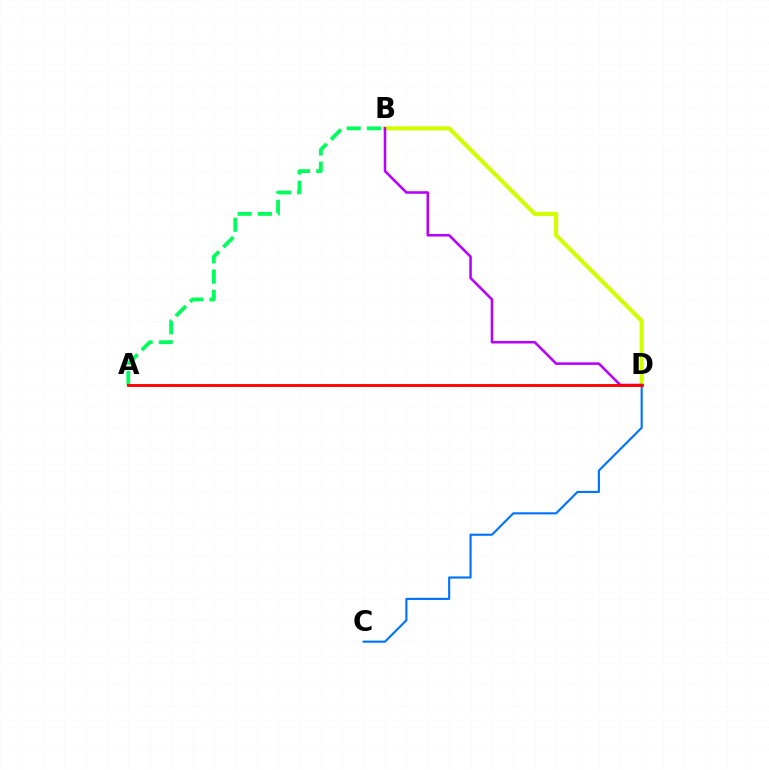{('A', 'B'): [{'color': '#00ff5c', 'line_style': 'dashed', 'thickness': 2.75}], ('B', 'D'): [{'color': '#d1ff00', 'line_style': 'solid', 'thickness': 2.96}, {'color': '#b900ff', 'line_style': 'solid', 'thickness': 1.83}], ('C', 'D'): [{'color': '#0074ff', 'line_style': 'solid', 'thickness': 1.54}], ('A', 'D'): [{'color': '#ff0000', 'line_style': 'solid', 'thickness': 2.05}]}